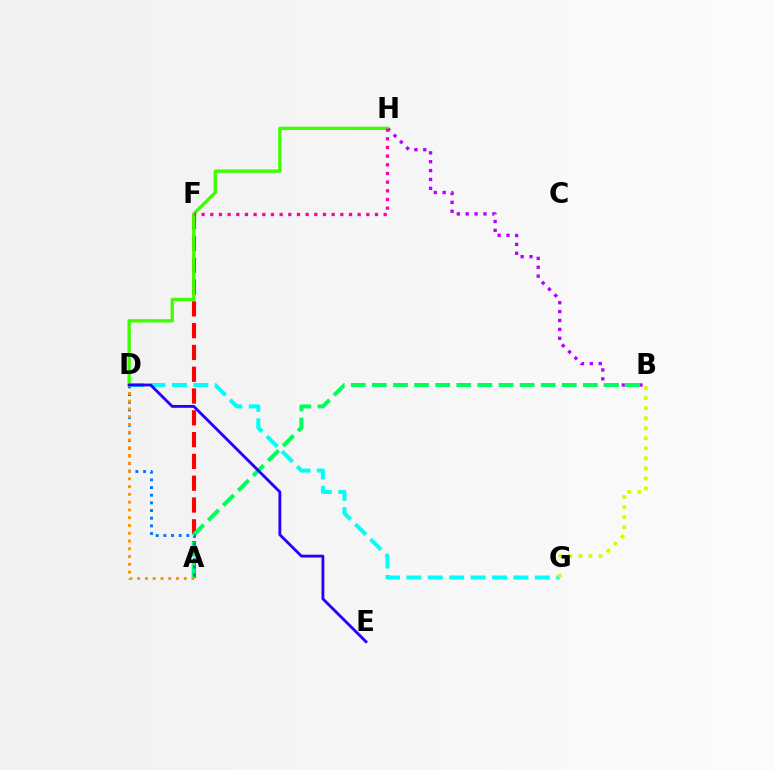{('B', 'H'): [{'color': '#b900ff', 'line_style': 'dotted', 'thickness': 2.41}], ('A', 'F'): [{'color': '#ff0000', 'line_style': 'dashed', 'thickness': 2.96}], ('D', 'H'): [{'color': '#3dff00', 'line_style': 'solid', 'thickness': 2.38}], ('A', 'B'): [{'color': '#00ff5c', 'line_style': 'dashed', 'thickness': 2.87}], ('A', 'D'): [{'color': '#0074ff', 'line_style': 'dotted', 'thickness': 2.08}, {'color': '#ff9400', 'line_style': 'dotted', 'thickness': 2.11}], ('D', 'G'): [{'color': '#00fff6', 'line_style': 'dashed', 'thickness': 2.91}], ('F', 'H'): [{'color': '#ff00ac', 'line_style': 'dotted', 'thickness': 2.36}], ('D', 'E'): [{'color': '#2500ff', 'line_style': 'solid', 'thickness': 2.04}], ('B', 'G'): [{'color': '#d1ff00', 'line_style': 'dotted', 'thickness': 2.73}]}